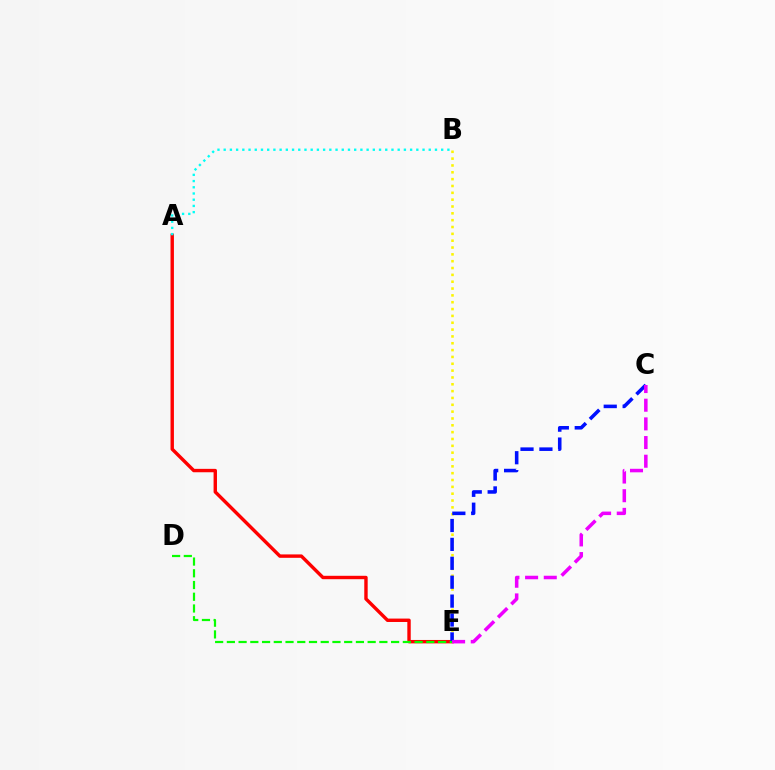{('B', 'E'): [{'color': '#fcf500', 'line_style': 'dotted', 'thickness': 1.86}], ('A', 'E'): [{'color': '#ff0000', 'line_style': 'solid', 'thickness': 2.45}], ('A', 'B'): [{'color': '#00fff6', 'line_style': 'dotted', 'thickness': 1.69}], ('C', 'E'): [{'color': '#0010ff', 'line_style': 'dashed', 'thickness': 2.57}, {'color': '#ee00ff', 'line_style': 'dashed', 'thickness': 2.54}], ('D', 'E'): [{'color': '#08ff00', 'line_style': 'dashed', 'thickness': 1.59}]}